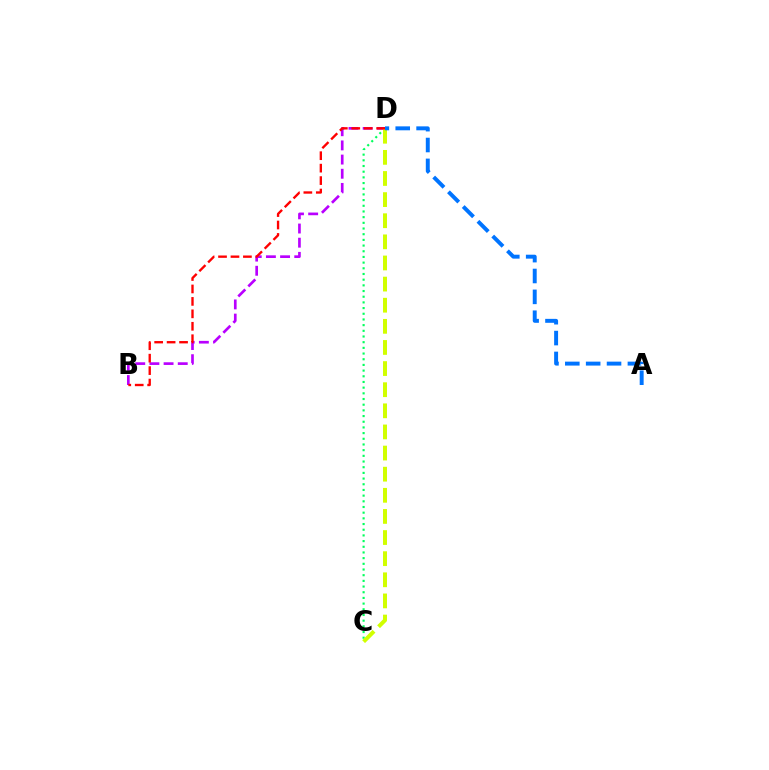{('B', 'D'): [{'color': '#b900ff', 'line_style': 'dashed', 'thickness': 1.93}, {'color': '#ff0000', 'line_style': 'dashed', 'thickness': 1.69}], ('C', 'D'): [{'color': '#00ff5c', 'line_style': 'dotted', 'thickness': 1.54}, {'color': '#d1ff00', 'line_style': 'dashed', 'thickness': 2.87}], ('A', 'D'): [{'color': '#0074ff', 'line_style': 'dashed', 'thickness': 2.83}]}